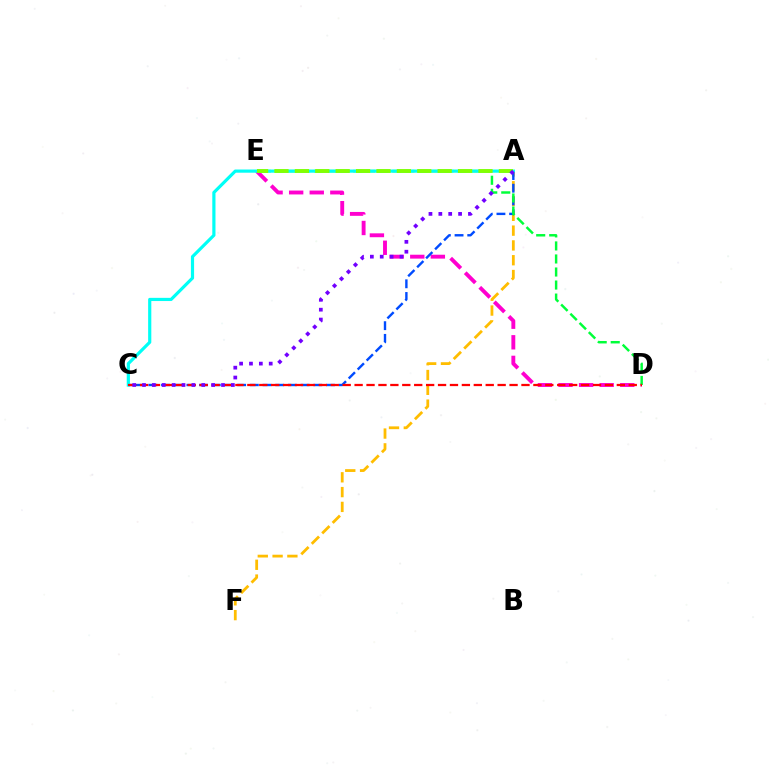{('D', 'E'): [{'color': '#ff00cf', 'line_style': 'dashed', 'thickness': 2.8}, {'color': '#00ff39', 'line_style': 'dashed', 'thickness': 1.77}], ('A', 'F'): [{'color': '#ffbd00', 'line_style': 'dashed', 'thickness': 2.01}], ('A', 'C'): [{'color': '#004bff', 'line_style': 'dashed', 'thickness': 1.72}, {'color': '#00fff6', 'line_style': 'solid', 'thickness': 2.29}, {'color': '#7200ff', 'line_style': 'dotted', 'thickness': 2.68}], ('A', 'E'): [{'color': '#84ff00', 'line_style': 'dashed', 'thickness': 2.77}], ('C', 'D'): [{'color': '#ff0000', 'line_style': 'dashed', 'thickness': 1.62}]}